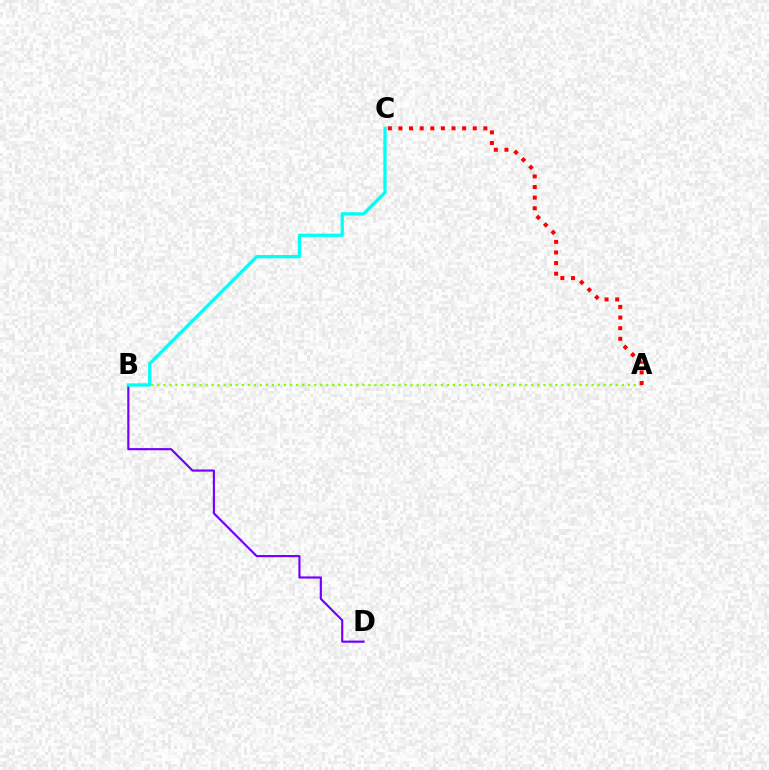{('B', 'D'): [{'color': '#7200ff', 'line_style': 'solid', 'thickness': 1.55}], ('A', 'B'): [{'color': '#84ff00', 'line_style': 'dotted', 'thickness': 1.64}], ('A', 'C'): [{'color': '#ff0000', 'line_style': 'dotted', 'thickness': 2.88}], ('B', 'C'): [{'color': '#00fff6', 'line_style': 'solid', 'thickness': 2.36}]}